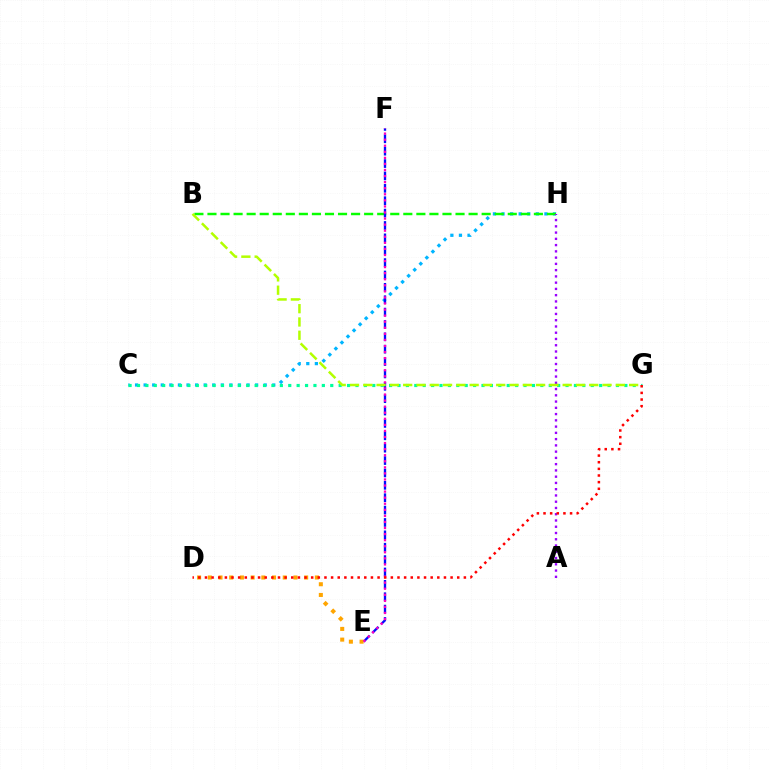{('C', 'H'): [{'color': '#00b5ff', 'line_style': 'dotted', 'thickness': 2.33}], ('B', 'H'): [{'color': '#08ff00', 'line_style': 'dashed', 'thickness': 1.77}], ('C', 'G'): [{'color': '#00ff9d', 'line_style': 'dotted', 'thickness': 2.28}], ('A', 'H'): [{'color': '#9b00ff', 'line_style': 'dotted', 'thickness': 1.7}], ('E', 'F'): [{'color': '#0010ff', 'line_style': 'dashed', 'thickness': 1.68}, {'color': '#ff00bd', 'line_style': 'dotted', 'thickness': 1.65}], ('D', 'E'): [{'color': '#ffa500', 'line_style': 'dotted', 'thickness': 2.91}], ('B', 'G'): [{'color': '#b3ff00', 'line_style': 'dashed', 'thickness': 1.81}], ('D', 'G'): [{'color': '#ff0000', 'line_style': 'dotted', 'thickness': 1.8}]}